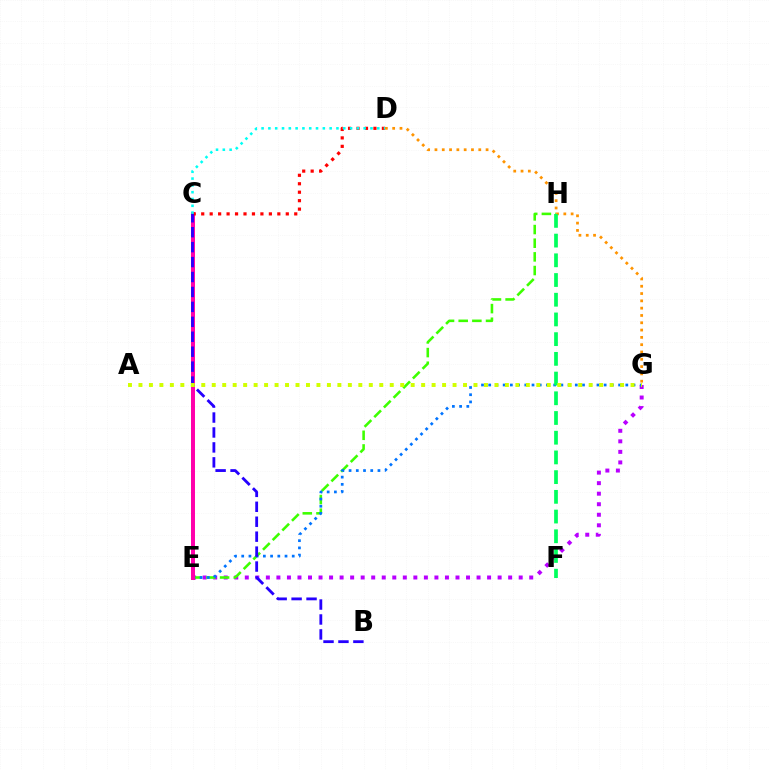{('E', 'G'): [{'color': '#b900ff', 'line_style': 'dotted', 'thickness': 2.86}, {'color': '#0074ff', 'line_style': 'dotted', 'thickness': 1.96}], ('E', 'H'): [{'color': '#3dff00', 'line_style': 'dashed', 'thickness': 1.86}], ('C', 'E'): [{'color': '#ff00ac', 'line_style': 'solid', 'thickness': 2.86}], ('D', 'G'): [{'color': '#ff9400', 'line_style': 'dotted', 'thickness': 1.98}], ('C', 'D'): [{'color': '#ff0000', 'line_style': 'dotted', 'thickness': 2.3}, {'color': '#00fff6', 'line_style': 'dotted', 'thickness': 1.85}], ('B', 'C'): [{'color': '#2500ff', 'line_style': 'dashed', 'thickness': 2.03}], ('F', 'H'): [{'color': '#00ff5c', 'line_style': 'dashed', 'thickness': 2.68}], ('A', 'G'): [{'color': '#d1ff00', 'line_style': 'dotted', 'thickness': 2.84}]}